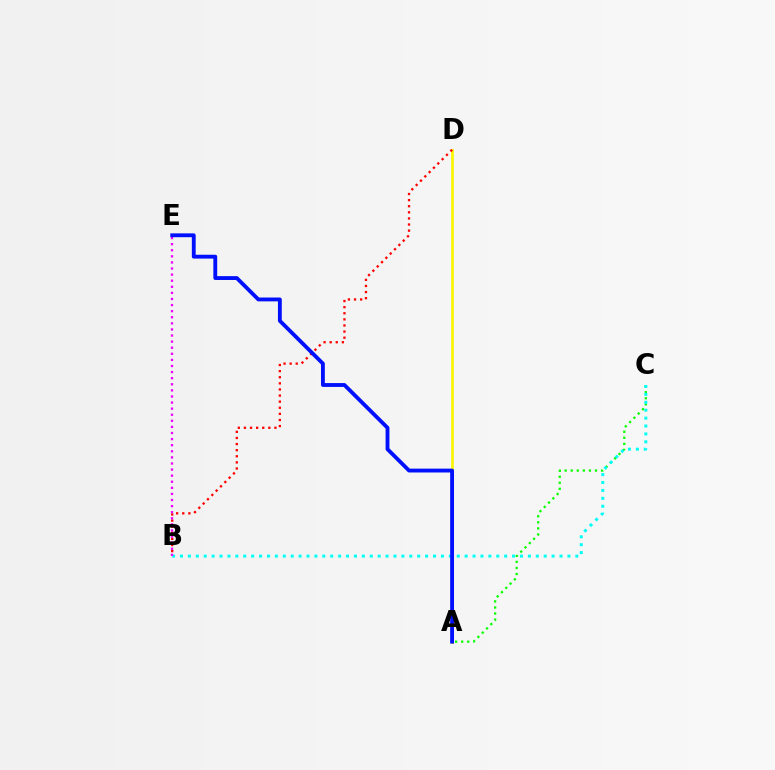{('A', 'D'): [{'color': '#fcf500', 'line_style': 'solid', 'thickness': 1.93}], ('A', 'C'): [{'color': '#08ff00', 'line_style': 'dotted', 'thickness': 1.65}], ('B', 'D'): [{'color': '#ff0000', 'line_style': 'dotted', 'thickness': 1.66}], ('B', 'C'): [{'color': '#00fff6', 'line_style': 'dotted', 'thickness': 2.15}], ('B', 'E'): [{'color': '#ee00ff', 'line_style': 'dotted', 'thickness': 1.66}], ('A', 'E'): [{'color': '#0010ff', 'line_style': 'solid', 'thickness': 2.77}]}